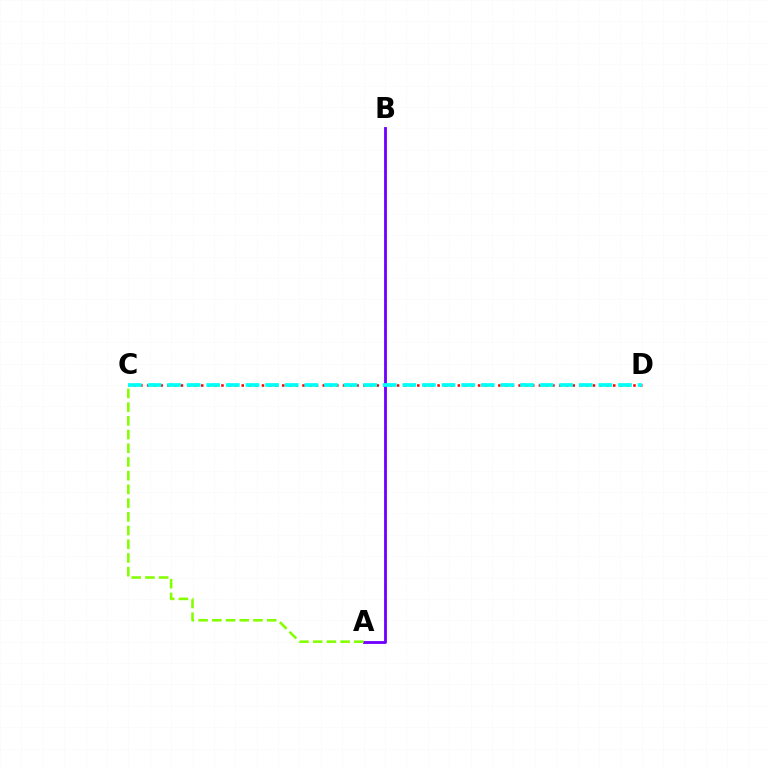{('C', 'D'): [{'color': '#ff0000', 'line_style': 'dotted', 'thickness': 1.84}, {'color': '#00fff6', 'line_style': 'dashed', 'thickness': 2.66}], ('A', 'B'): [{'color': '#7200ff', 'line_style': 'solid', 'thickness': 2.04}], ('A', 'C'): [{'color': '#84ff00', 'line_style': 'dashed', 'thickness': 1.86}]}